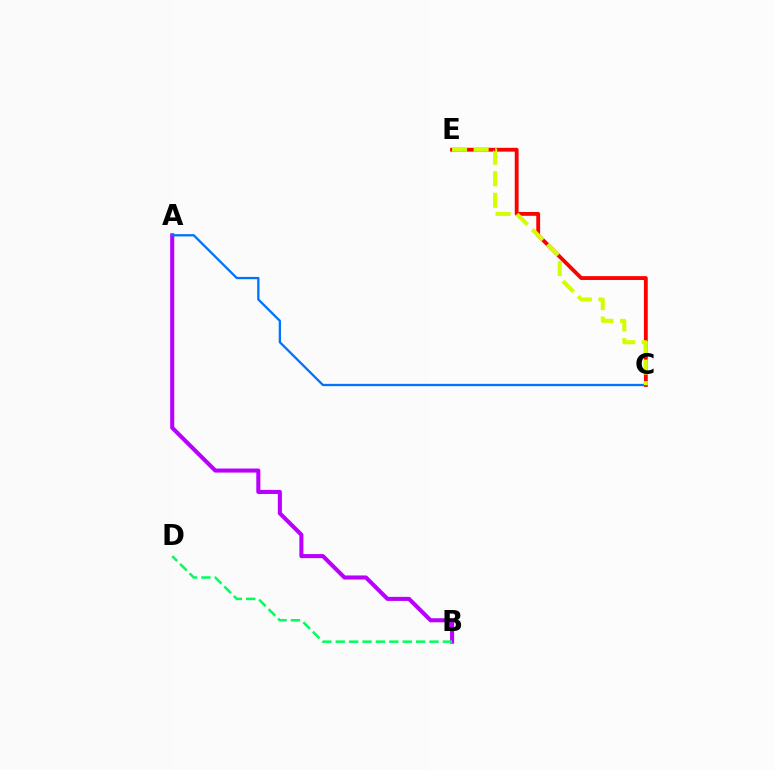{('C', 'E'): [{'color': '#ff0000', 'line_style': 'solid', 'thickness': 2.76}, {'color': '#d1ff00', 'line_style': 'dashed', 'thickness': 2.92}], ('A', 'B'): [{'color': '#b900ff', 'line_style': 'solid', 'thickness': 2.93}], ('A', 'C'): [{'color': '#0074ff', 'line_style': 'solid', 'thickness': 1.66}], ('B', 'D'): [{'color': '#00ff5c', 'line_style': 'dashed', 'thickness': 1.82}]}